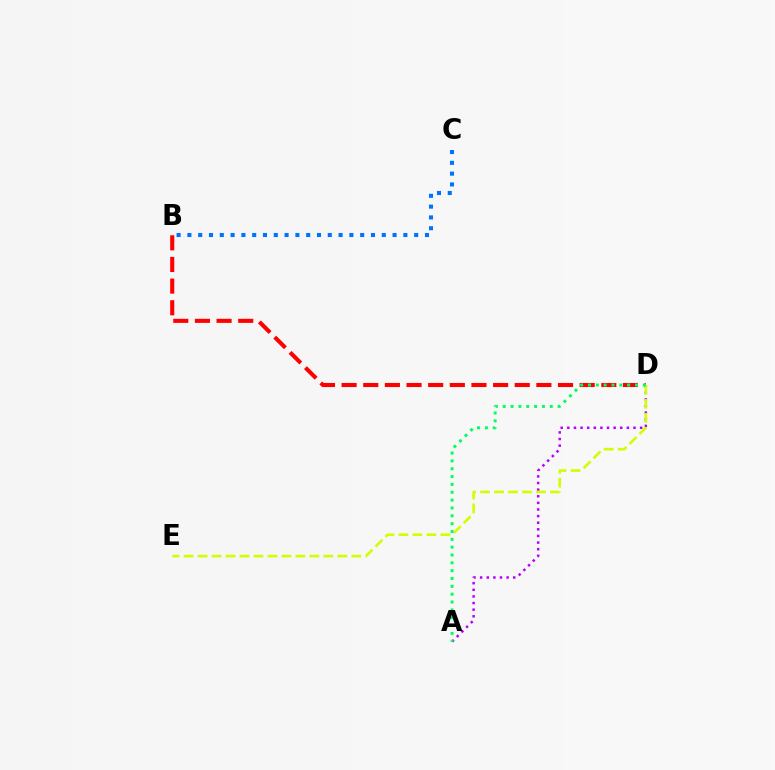{('A', 'D'): [{'color': '#b900ff', 'line_style': 'dotted', 'thickness': 1.8}, {'color': '#00ff5c', 'line_style': 'dotted', 'thickness': 2.13}], ('B', 'C'): [{'color': '#0074ff', 'line_style': 'dotted', 'thickness': 2.93}], ('B', 'D'): [{'color': '#ff0000', 'line_style': 'dashed', 'thickness': 2.94}], ('D', 'E'): [{'color': '#d1ff00', 'line_style': 'dashed', 'thickness': 1.9}]}